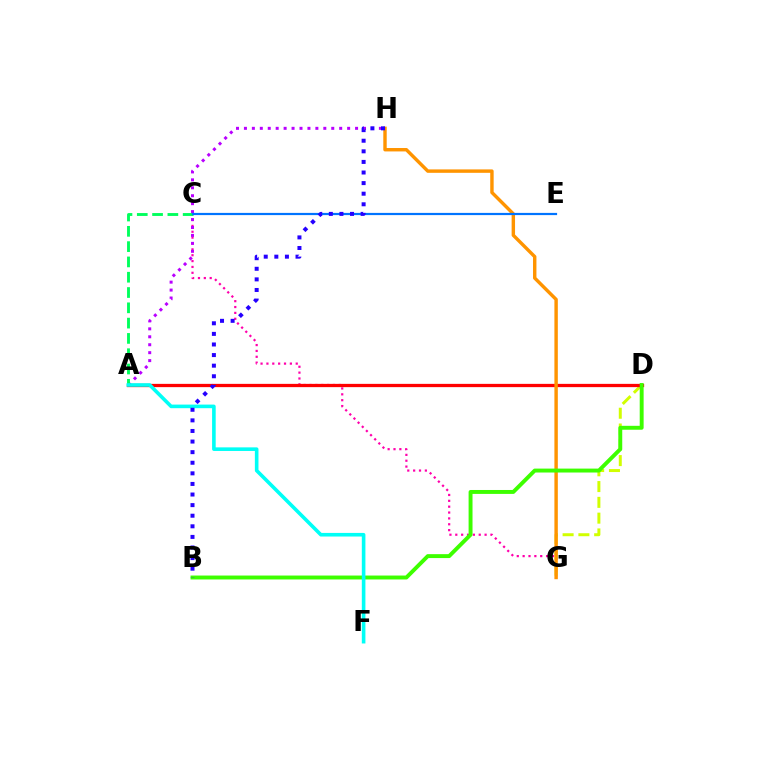{('D', 'G'): [{'color': '#d1ff00', 'line_style': 'dashed', 'thickness': 2.14}], ('C', 'G'): [{'color': '#ff00ac', 'line_style': 'dotted', 'thickness': 1.59}], ('A', 'H'): [{'color': '#b900ff', 'line_style': 'dotted', 'thickness': 2.16}], ('A', 'D'): [{'color': '#ff0000', 'line_style': 'solid', 'thickness': 2.36}], ('G', 'H'): [{'color': '#ff9400', 'line_style': 'solid', 'thickness': 2.46}], ('B', 'D'): [{'color': '#3dff00', 'line_style': 'solid', 'thickness': 2.82}], ('A', 'C'): [{'color': '#00ff5c', 'line_style': 'dashed', 'thickness': 2.08}], ('C', 'E'): [{'color': '#0074ff', 'line_style': 'solid', 'thickness': 1.59}], ('A', 'F'): [{'color': '#00fff6', 'line_style': 'solid', 'thickness': 2.6}], ('B', 'H'): [{'color': '#2500ff', 'line_style': 'dotted', 'thickness': 2.88}]}